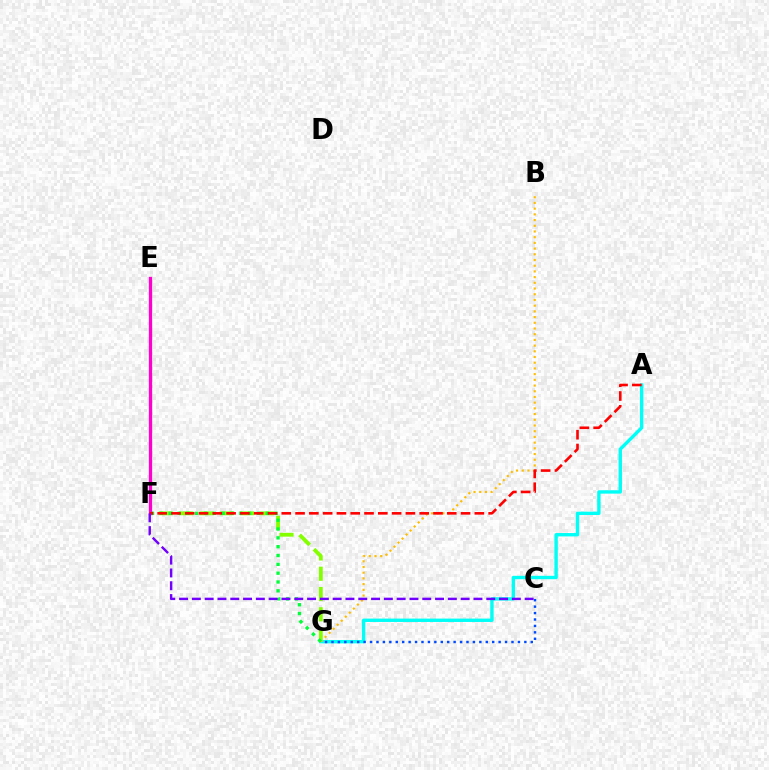{('F', 'G'): [{'color': '#84ff00', 'line_style': 'dashed', 'thickness': 2.76}, {'color': '#00ff39', 'line_style': 'dotted', 'thickness': 2.4}], ('A', 'G'): [{'color': '#00fff6', 'line_style': 'solid', 'thickness': 2.43}], ('C', 'G'): [{'color': '#004bff', 'line_style': 'dotted', 'thickness': 1.75}], ('B', 'G'): [{'color': '#ffbd00', 'line_style': 'dotted', 'thickness': 1.55}], ('E', 'F'): [{'color': '#ff00cf', 'line_style': 'solid', 'thickness': 2.37}], ('A', 'F'): [{'color': '#ff0000', 'line_style': 'dashed', 'thickness': 1.87}], ('C', 'F'): [{'color': '#7200ff', 'line_style': 'dashed', 'thickness': 1.74}]}